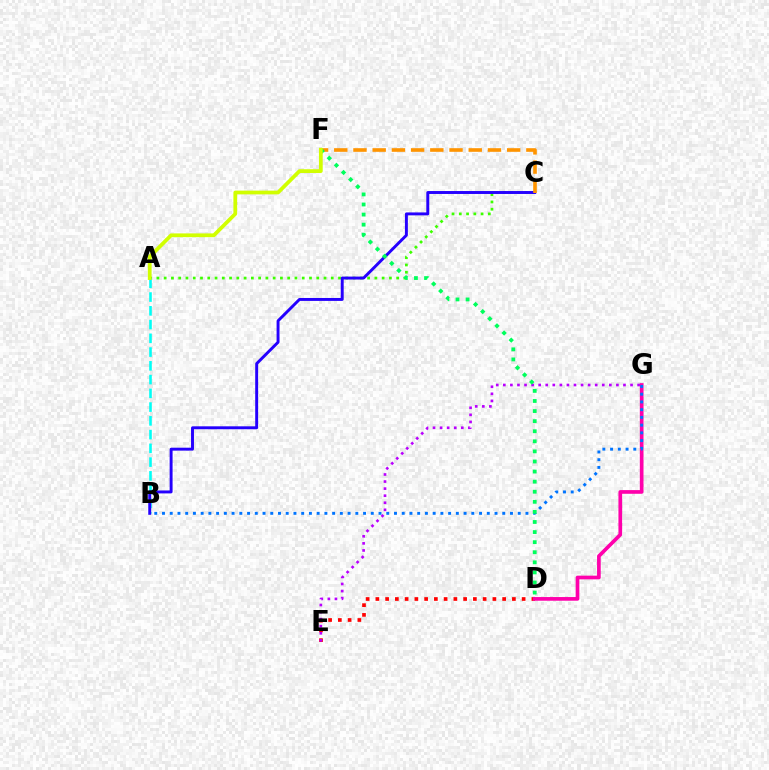{('A', 'C'): [{'color': '#3dff00', 'line_style': 'dotted', 'thickness': 1.97}], ('D', 'E'): [{'color': '#ff0000', 'line_style': 'dotted', 'thickness': 2.65}], ('A', 'B'): [{'color': '#00fff6', 'line_style': 'dashed', 'thickness': 1.87}], ('E', 'G'): [{'color': '#b900ff', 'line_style': 'dotted', 'thickness': 1.92}], ('B', 'C'): [{'color': '#2500ff', 'line_style': 'solid', 'thickness': 2.11}], ('D', 'G'): [{'color': '#ff00ac', 'line_style': 'solid', 'thickness': 2.65}], ('C', 'F'): [{'color': '#ff9400', 'line_style': 'dashed', 'thickness': 2.61}], ('B', 'G'): [{'color': '#0074ff', 'line_style': 'dotted', 'thickness': 2.1}], ('D', 'F'): [{'color': '#00ff5c', 'line_style': 'dotted', 'thickness': 2.74}], ('A', 'F'): [{'color': '#d1ff00', 'line_style': 'solid', 'thickness': 2.7}]}